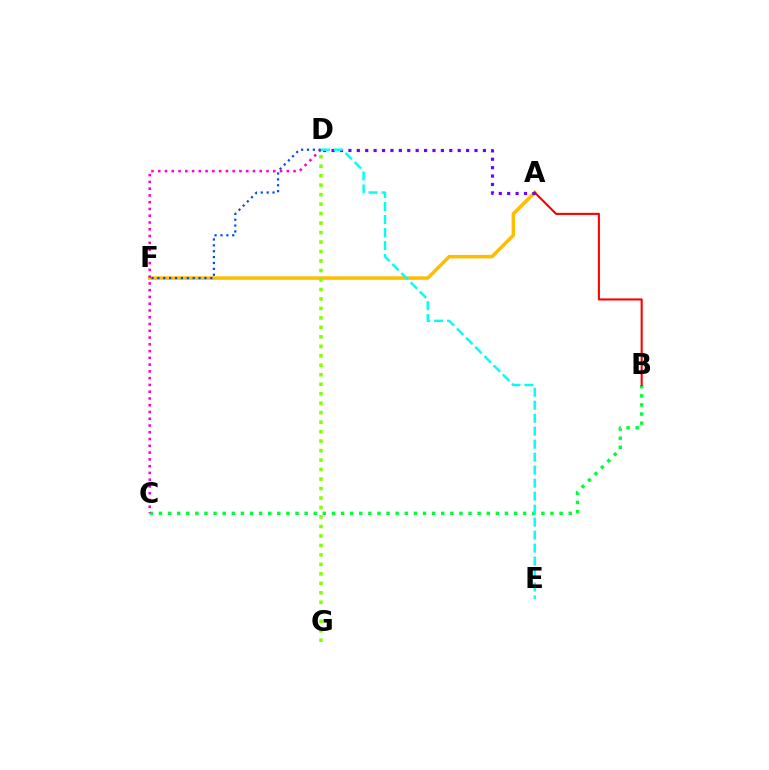{('B', 'C'): [{'color': '#00ff39', 'line_style': 'dotted', 'thickness': 2.47}], ('A', 'F'): [{'color': '#ffbd00', 'line_style': 'solid', 'thickness': 2.54}], ('A', 'B'): [{'color': '#ff0000', 'line_style': 'solid', 'thickness': 1.5}], ('C', 'D'): [{'color': '#ff00cf', 'line_style': 'dotted', 'thickness': 1.84}], ('D', 'F'): [{'color': '#004bff', 'line_style': 'dotted', 'thickness': 1.6}], ('A', 'D'): [{'color': '#7200ff', 'line_style': 'dotted', 'thickness': 2.28}], ('D', 'E'): [{'color': '#00fff6', 'line_style': 'dashed', 'thickness': 1.76}], ('D', 'G'): [{'color': '#84ff00', 'line_style': 'dotted', 'thickness': 2.58}]}